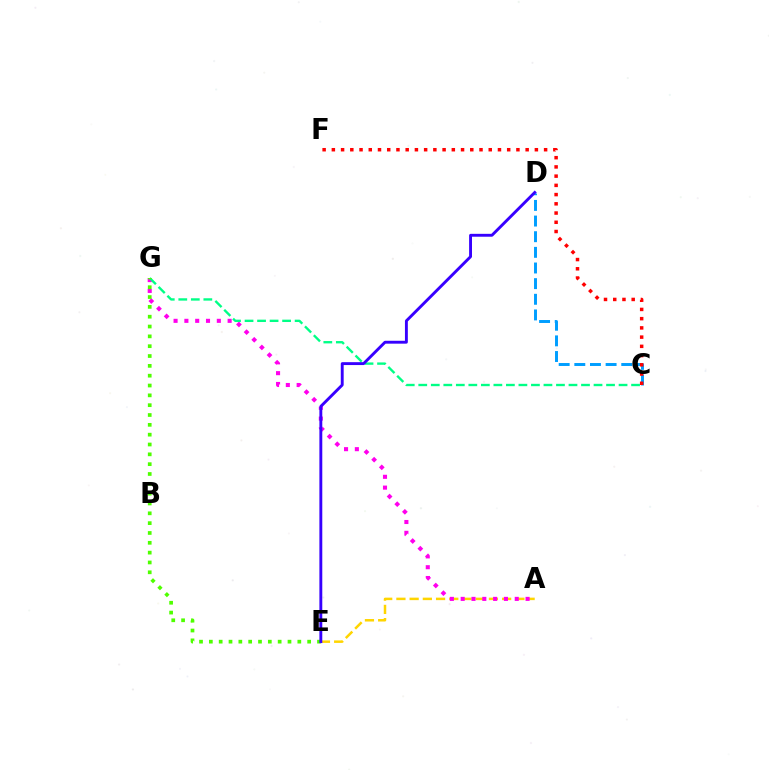{('A', 'E'): [{'color': '#ffd500', 'line_style': 'dashed', 'thickness': 1.8}], ('A', 'G'): [{'color': '#ff00ed', 'line_style': 'dotted', 'thickness': 2.94}], ('C', 'D'): [{'color': '#009eff', 'line_style': 'dashed', 'thickness': 2.13}], ('C', 'F'): [{'color': '#ff0000', 'line_style': 'dotted', 'thickness': 2.51}], ('C', 'G'): [{'color': '#00ff86', 'line_style': 'dashed', 'thickness': 1.7}], ('E', 'G'): [{'color': '#4fff00', 'line_style': 'dotted', 'thickness': 2.67}], ('D', 'E'): [{'color': '#3700ff', 'line_style': 'solid', 'thickness': 2.08}]}